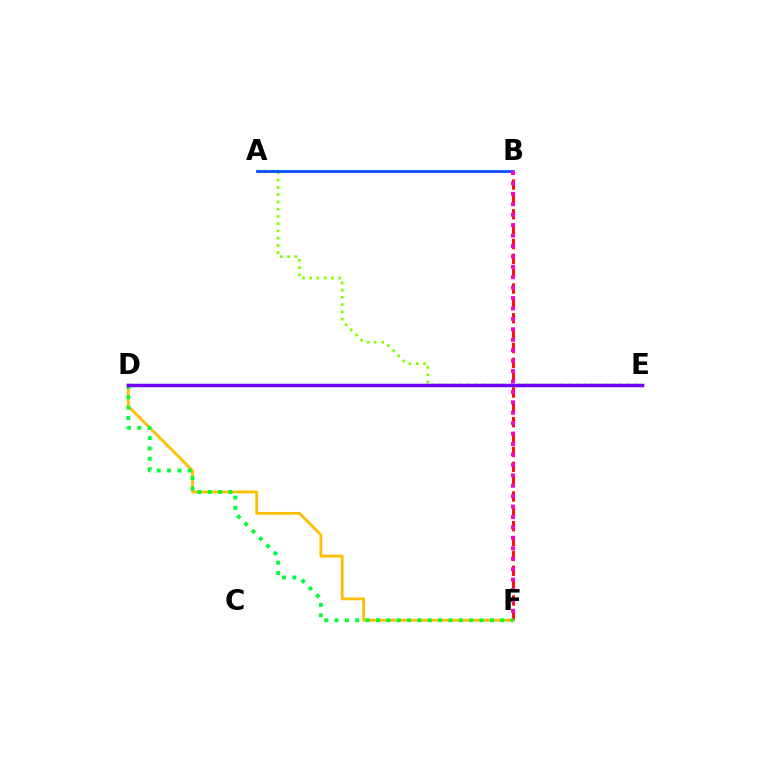{('B', 'F'): [{'color': '#ff0000', 'line_style': 'dashed', 'thickness': 2.02}, {'color': '#ff00cf', 'line_style': 'dotted', 'thickness': 2.83}], ('A', 'E'): [{'color': '#84ff00', 'line_style': 'dotted', 'thickness': 1.97}], ('D', 'F'): [{'color': '#ffbd00', 'line_style': 'solid', 'thickness': 2.02}, {'color': '#00ff39', 'line_style': 'dotted', 'thickness': 2.81}], ('A', 'B'): [{'color': '#004bff', 'line_style': 'solid', 'thickness': 1.94}], ('D', 'E'): [{'color': '#00fff6', 'line_style': 'dotted', 'thickness': 2.3}, {'color': '#7200ff', 'line_style': 'solid', 'thickness': 2.52}]}